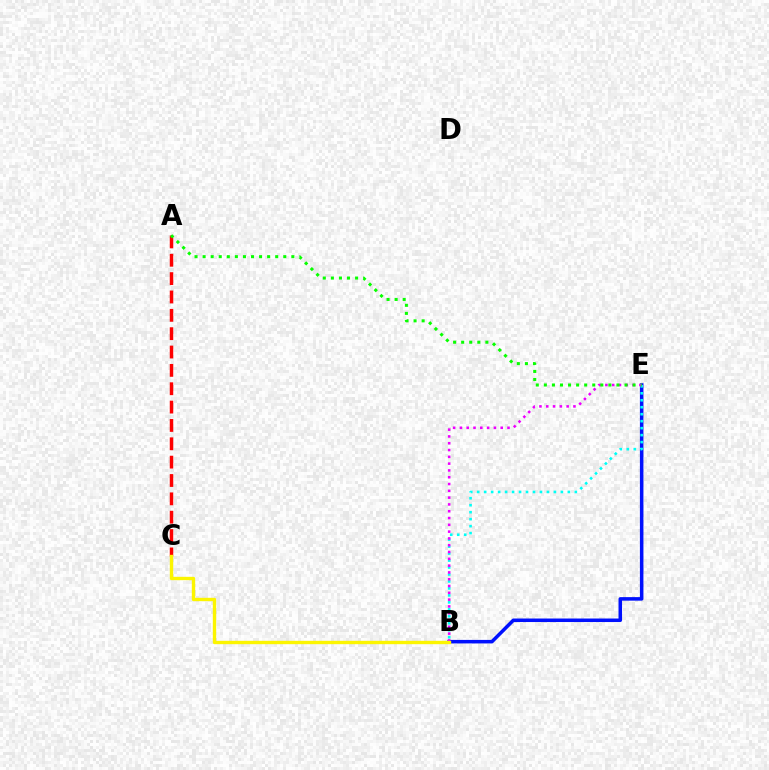{('A', 'C'): [{'color': '#ff0000', 'line_style': 'dashed', 'thickness': 2.49}], ('B', 'E'): [{'color': '#0010ff', 'line_style': 'solid', 'thickness': 2.54}, {'color': '#00fff6', 'line_style': 'dotted', 'thickness': 1.89}, {'color': '#ee00ff', 'line_style': 'dotted', 'thickness': 1.85}], ('A', 'E'): [{'color': '#08ff00', 'line_style': 'dotted', 'thickness': 2.19}], ('B', 'C'): [{'color': '#fcf500', 'line_style': 'solid', 'thickness': 2.42}]}